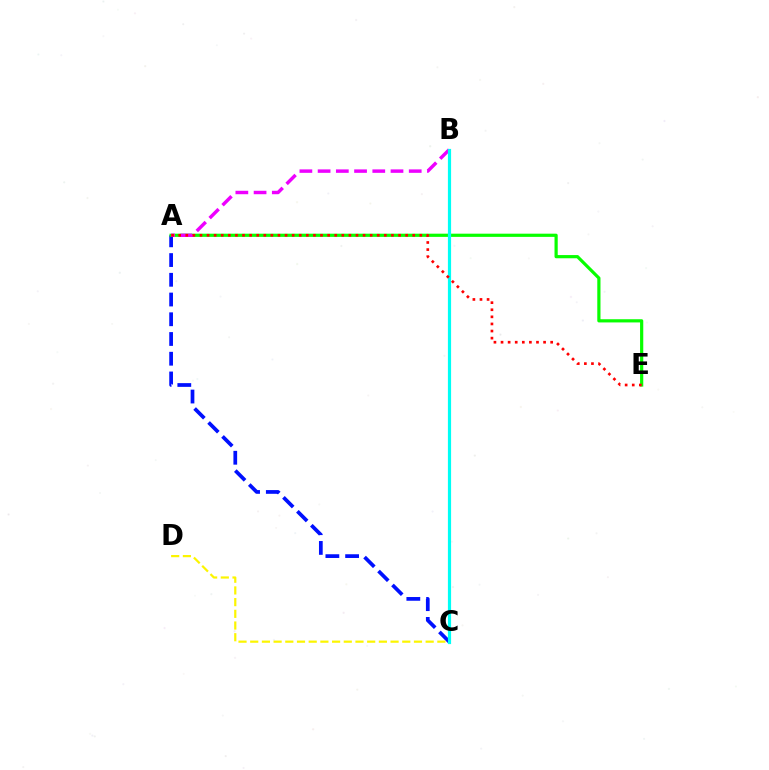{('A', 'C'): [{'color': '#0010ff', 'line_style': 'dashed', 'thickness': 2.68}], ('C', 'D'): [{'color': '#fcf500', 'line_style': 'dashed', 'thickness': 1.59}], ('A', 'E'): [{'color': '#08ff00', 'line_style': 'solid', 'thickness': 2.3}, {'color': '#ff0000', 'line_style': 'dotted', 'thickness': 1.93}], ('A', 'B'): [{'color': '#ee00ff', 'line_style': 'dashed', 'thickness': 2.48}], ('B', 'C'): [{'color': '#00fff6', 'line_style': 'solid', 'thickness': 2.29}]}